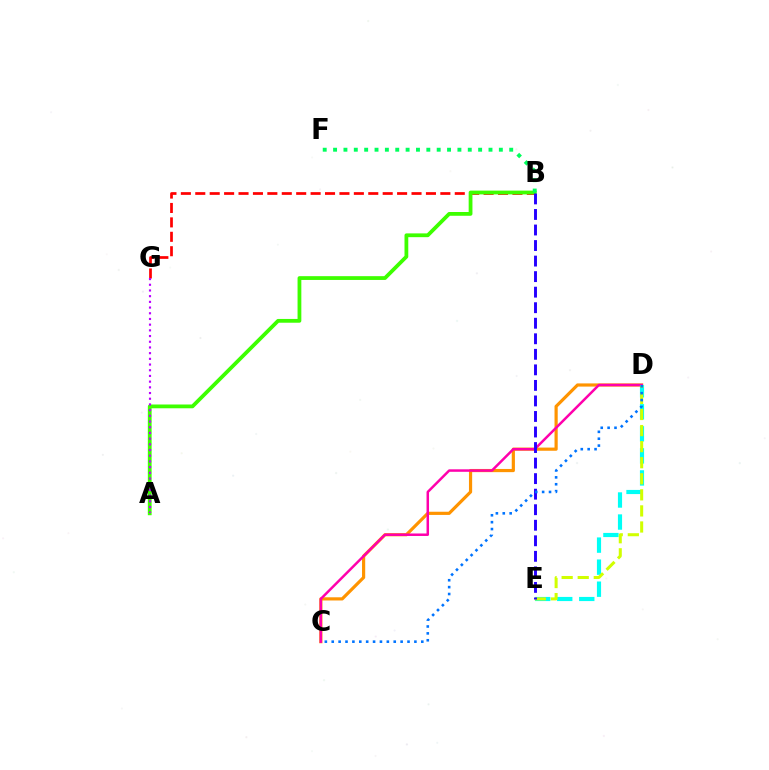{('B', 'G'): [{'color': '#ff0000', 'line_style': 'dashed', 'thickness': 1.96}], ('C', 'D'): [{'color': '#ff9400', 'line_style': 'solid', 'thickness': 2.29}, {'color': '#ff00ac', 'line_style': 'solid', 'thickness': 1.79}, {'color': '#0074ff', 'line_style': 'dotted', 'thickness': 1.87}], ('A', 'B'): [{'color': '#3dff00', 'line_style': 'solid', 'thickness': 2.72}], ('A', 'G'): [{'color': '#b900ff', 'line_style': 'dotted', 'thickness': 1.55}], ('B', 'F'): [{'color': '#00ff5c', 'line_style': 'dotted', 'thickness': 2.82}], ('D', 'E'): [{'color': '#00fff6', 'line_style': 'dashed', 'thickness': 2.99}, {'color': '#d1ff00', 'line_style': 'dashed', 'thickness': 2.18}], ('B', 'E'): [{'color': '#2500ff', 'line_style': 'dashed', 'thickness': 2.11}]}